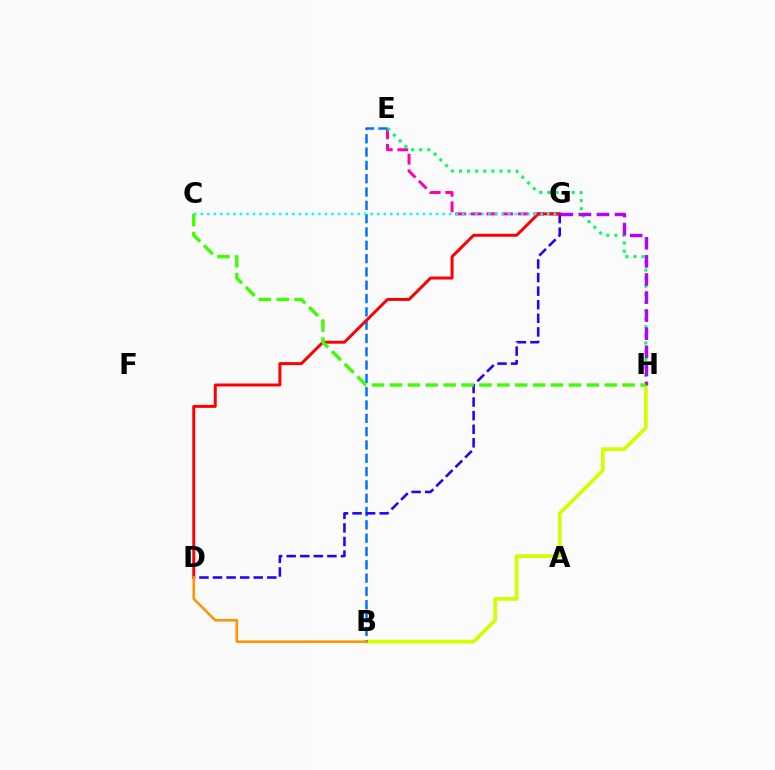{('E', 'G'): [{'color': '#ff00ac', 'line_style': 'dashed', 'thickness': 2.12}], ('E', 'H'): [{'color': '#00ff5c', 'line_style': 'dotted', 'thickness': 2.2}], ('B', 'H'): [{'color': '#d1ff00', 'line_style': 'solid', 'thickness': 2.68}], ('B', 'E'): [{'color': '#0074ff', 'line_style': 'dashed', 'thickness': 1.81}], ('D', 'G'): [{'color': '#2500ff', 'line_style': 'dashed', 'thickness': 1.84}, {'color': '#ff0000', 'line_style': 'solid', 'thickness': 2.14}], ('B', 'D'): [{'color': '#ff9400', 'line_style': 'solid', 'thickness': 1.85}], ('G', 'H'): [{'color': '#b900ff', 'line_style': 'dashed', 'thickness': 2.46}], ('C', 'G'): [{'color': '#00fff6', 'line_style': 'dotted', 'thickness': 1.78}], ('C', 'H'): [{'color': '#3dff00', 'line_style': 'dashed', 'thickness': 2.43}]}